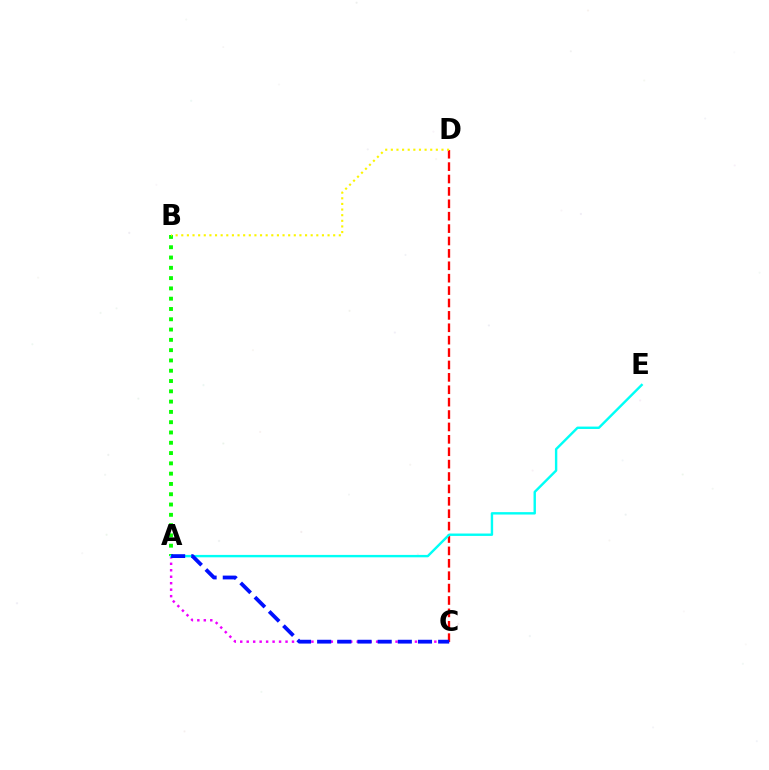{('A', 'B'): [{'color': '#08ff00', 'line_style': 'dotted', 'thickness': 2.8}], ('C', 'D'): [{'color': '#ff0000', 'line_style': 'dashed', 'thickness': 1.68}], ('A', 'C'): [{'color': '#ee00ff', 'line_style': 'dotted', 'thickness': 1.76}, {'color': '#0010ff', 'line_style': 'dashed', 'thickness': 2.74}], ('A', 'E'): [{'color': '#00fff6', 'line_style': 'solid', 'thickness': 1.73}], ('B', 'D'): [{'color': '#fcf500', 'line_style': 'dotted', 'thickness': 1.53}]}